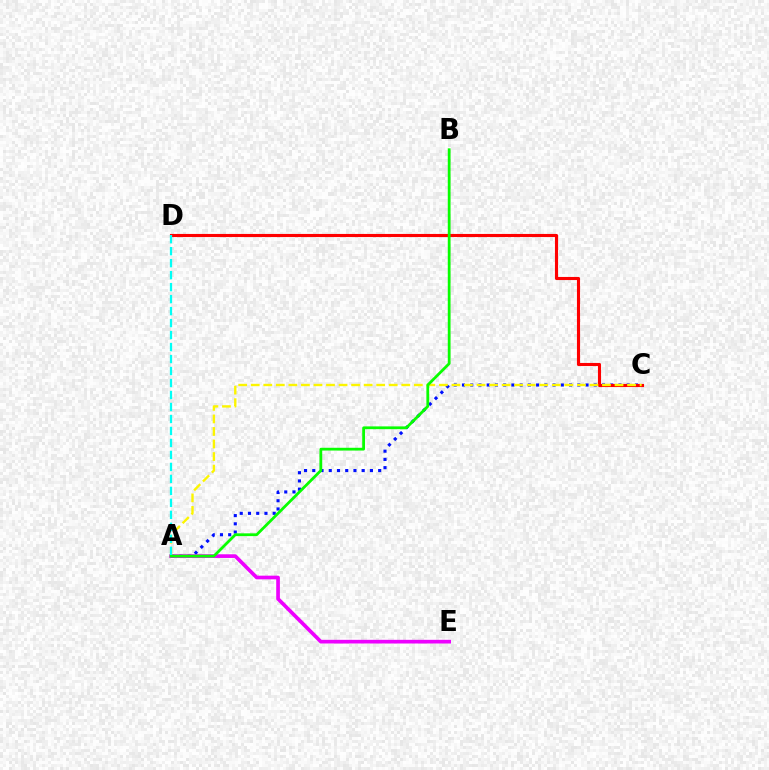{('A', 'C'): [{'color': '#0010ff', 'line_style': 'dotted', 'thickness': 2.24}, {'color': '#fcf500', 'line_style': 'dashed', 'thickness': 1.7}], ('A', 'E'): [{'color': '#ee00ff', 'line_style': 'solid', 'thickness': 2.65}], ('C', 'D'): [{'color': '#ff0000', 'line_style': 'solid', 'thickness': 2.24}], ('A', 'B'): [{'color': '#08ff00', 'line_style': 'solid', 'thickness': 2.0}], ('A', 'D'): [{'color': '#00fff6', 'line_style': 'dashed', 'thickness': 1.63}]}